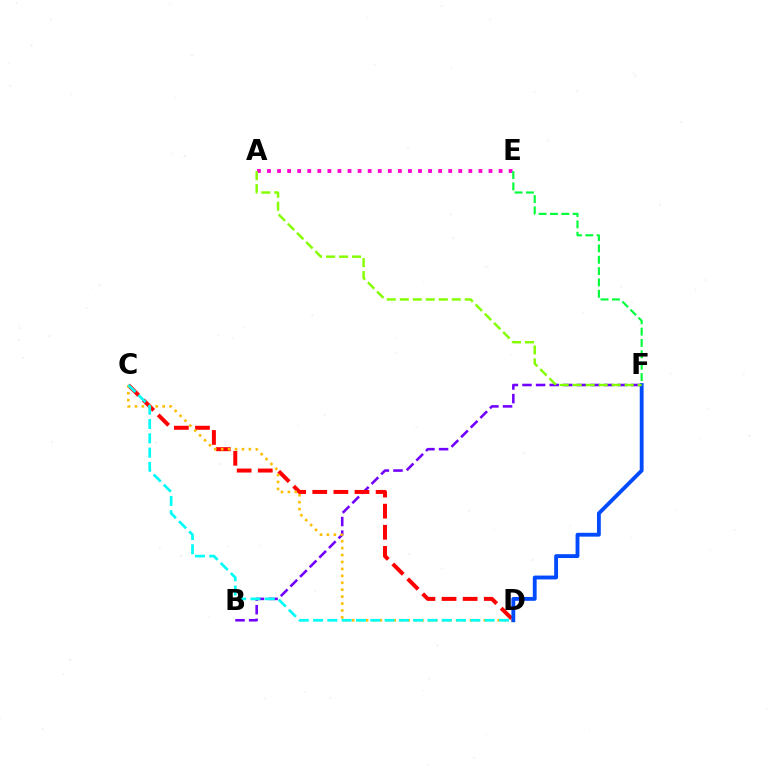{('A', 'E'): [{'color': '#ff00cf', 'line_style': 'dotted', 'thickness': 2.74}], ('B', 'F'): [{'color': '#7200ff', 'line_style': 'dashed', 'thickness': 1.85}], ('C', 'D'): [{'color': '#ff0000', 'line_style': 'dashed', 'thickness': 2.87}, {'color': '#ffbd00', 'line_style': 'dotted', 'thickness': 1.88}, {'color': '#00fff6', 'line_style': 'dashed', 'thickness': 1.94}], ('E', 'F'): [{'color': '#00ff39', 'line_style': 'dashed', 'thickness': 1.54}], ('D', 'F'): [{'color': '#004bff', 'line_style': 'solid', 'thickness': 2.76}], ('A', 'F'): [{'color': '#84ff00', 'line_style': 'dashed', 'thickness': 1.76}]}